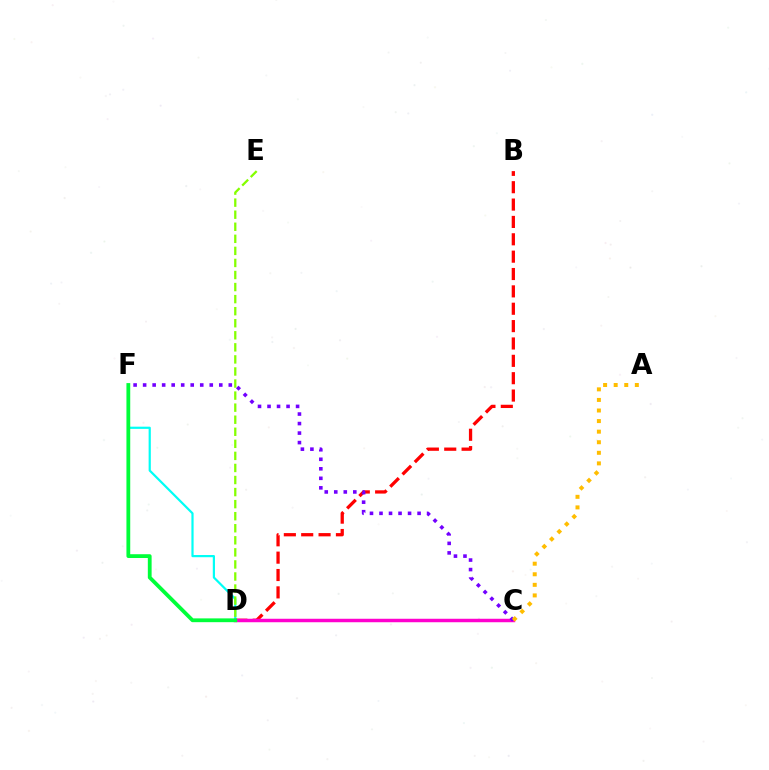{('B', 'D'): [{'color': '#ff0000', 'line_style': 'dashed', 'thickness': 2.36}], ('C', 'D'): [{'color': '#004bff', 'line_style': 'dotted', 'thickness': 2.04}, {'color': '#ff00cf', 'line_style': 'solid', 'thickness': 2.5}], ('D', 'F'): [{'color': '#00fff6', 'line_style': 'solid', 'thickness': 1.59}, {'color': '#00ff39', 'line_style': 'solid', 'thickness': 2.73}], ('C', 'F'): [{'color': '#7200ff', 'line_style': 'dotted', 'thickness': 2.59}], ('D', 'E'): [{'color': '#84ff00', 'line_style': 'dashed', 'thickness': 1.64}], ('A', 'C'): [{'color': '#ffbd00', 'line_style': 'dotted', 'thickness': 2.87}]}